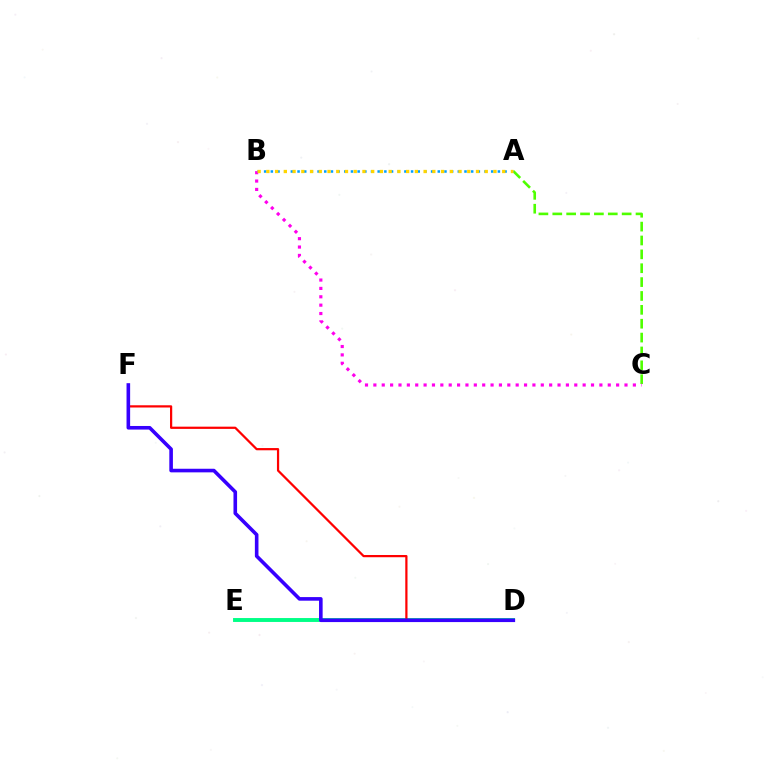{('A', 'C'): [{'color': '#4fff00', 'line_style': 'dashed', 'thickness': 1.88}], ('D', 'E'): [{'color': '#00ff86', 'line_style': 'solid', 'thickness': 2.81}], ('B', 'C'): [{'color': '#ff00ed', 'line_style': 'dotted', 'thickness': 2.27}], ('D', 'F'): [{'color': '#ff0000', 'line_style': 'solid', 'thickness': 1.61}, {'color': '#3700ff', 'line_style': 'solid', 'thickness': 2.59}], ('A', 'B'): [{'color': '#009eff', 'line_style': 'dotted', 'thickness': 1.81}, {'color': '#ffd500', 'line_style': 'dotted', 'thickness': 2.37}]}